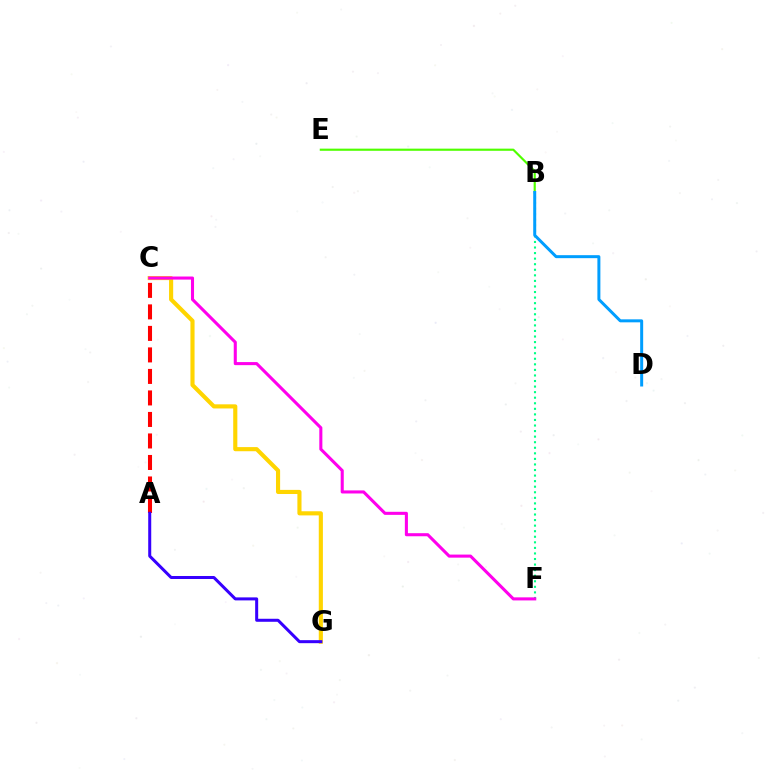{('B', 'E'): [{'color': '#4fff00', 'line_style': 'solid', 'thickness': 1.56}], ('B', 'F'): [{'color': '#00ff86', 'line_style': 'dotted', 'thickness': 1.51}], ('B', 'D'): [{'color': '#009eff', 'line_style': 'solid', 'thickness': 2.15}], ('A', 'C'): [{'color': '#ff0000', 'line_style': 'dashed', 'thickness': 2.92}], ('C', 'G'): [{'color': '#ffd500', 'line_style': 'solid', 'thickness': 2.97}], ('C', 'F'): [{'color': '#ff00ed', 'line_style': 'solid', 'thickness': 2.21}], ('A', 'G'): [{'color': '#3700ff', 'line_style': 'solid', 'thickness': 2.17}]}